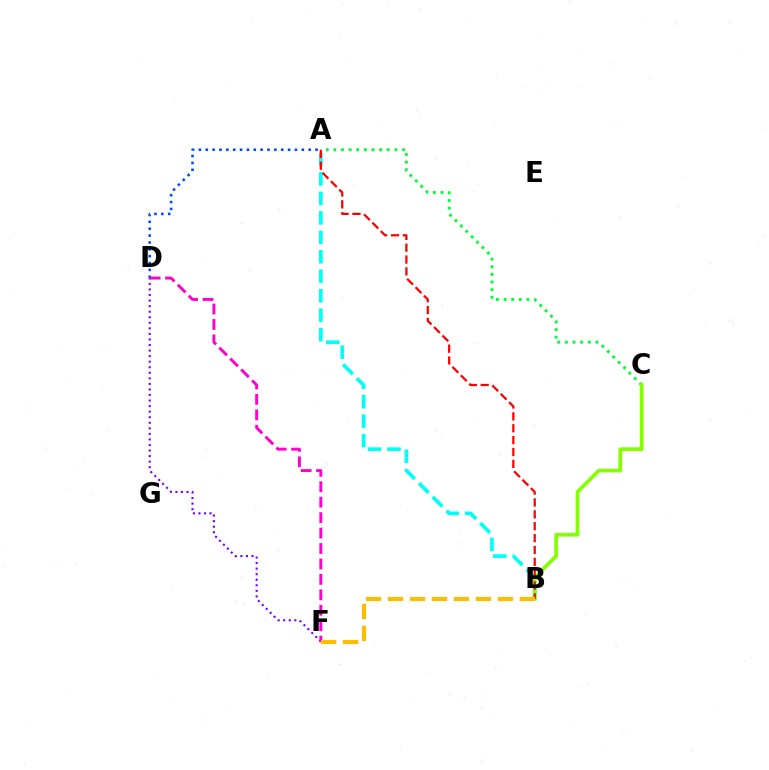{('A', 'C'): [{'color': '#00ff39', 'line_style': 'dotted', 'thickness': 2.07}], ('A', 'B'): [{'color': '#00fff6', 'line_style': 'dashed', 'thickness': 2.64}, {'color': '#ff0000', 'line_style': 'dashed', 'thickness': 1.61}], ('A', 'D'): [{'color': '#004bff', 'line_style': 'dotted', 'thickness': 1.86}], ('D', 'F'): [{'color': '#7200ff', 'line_style': 'dotted', 'thickness': 1.51}, {'color': '#ff00cf', 'line_style': 'dashed', 'thickness': 2.1}], ('B', 'C'): [{'color': '#84ff00', 'line_style': 'solid', 'thickness': 2.66}], ('B', 'F'): [{'color': '#ffbd00', 'line_style': 'dashed', 'thickness': 2.98}]}